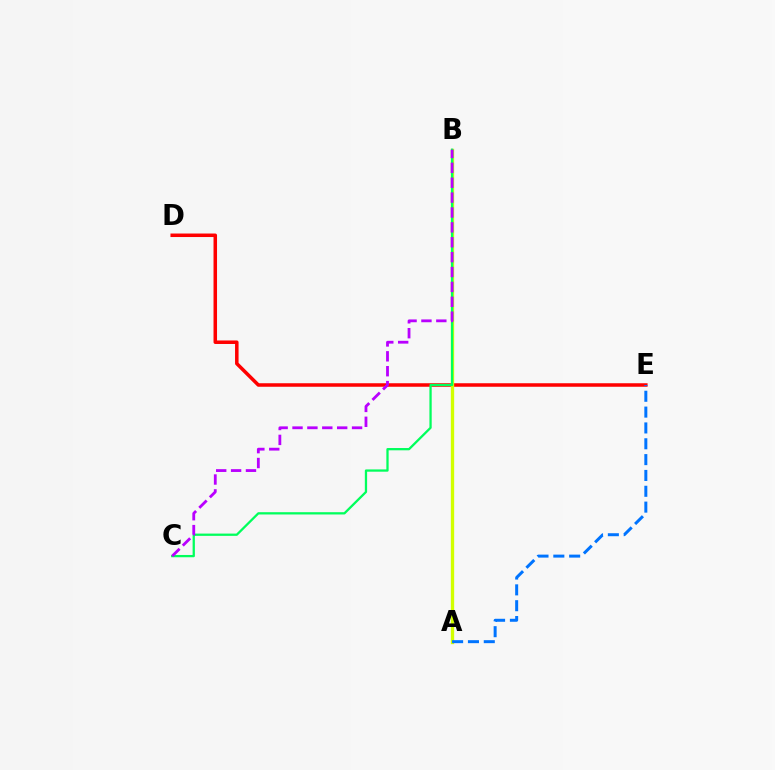{('D', 'E'): [{'color': '#ff0000', 'line_style': 'solid', 'thickness': 2.53}], ('A', 'B'): [{'color': '#d1ff00', 'line_style': 'solid', 'thickness': 2.4}], ('B', 'C'): [{'color': '#00ff5c', 'line_style': 'solid', 'thickness': 1.64}, {'color': '#b900ff', 'line_style': 'dashed', 'thickness': 2.02}], ('A', 'E'): [{'color': '#0074ff', 'line_style': 'dashed', 'thickness': 2.15}]}